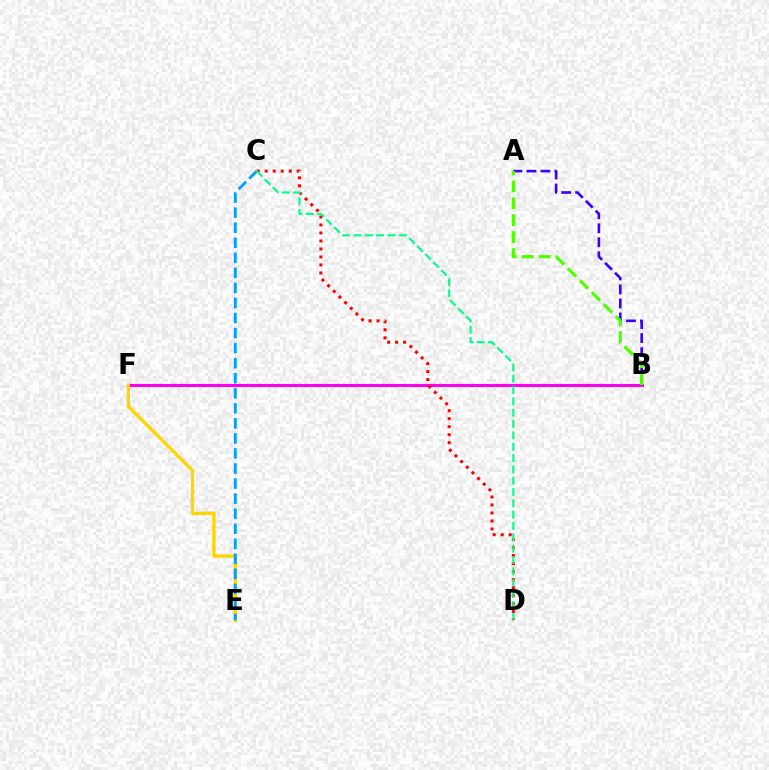{('B', 'F'): [{'color': '#ff00ed', 'line_style': 'solid', 'thickness': 2.21}], ('E', 'F'): [{'color': '#ffd500', 'line_style': 'solid', 'thickness': 2.38}], ('C', 'E'): [{'color': '#009eff', 'line_style': 'dashed', 'thickness': 2.04}], ('A', 'B'): [{'color': '#3700ff', 'line_style': 'dashed', 'thickness': 1.9}, {'color': '#4fff00', 'line_style': 'dashed', 'thickness': 2.3}], ('C', 'D'): [{'color': '#ff0000', 'line_style': 'dotted', 'thickness': 2.17}, {'color': '#00ff86', 'line_style': 'dashed', 'thickness': 1.54}]}